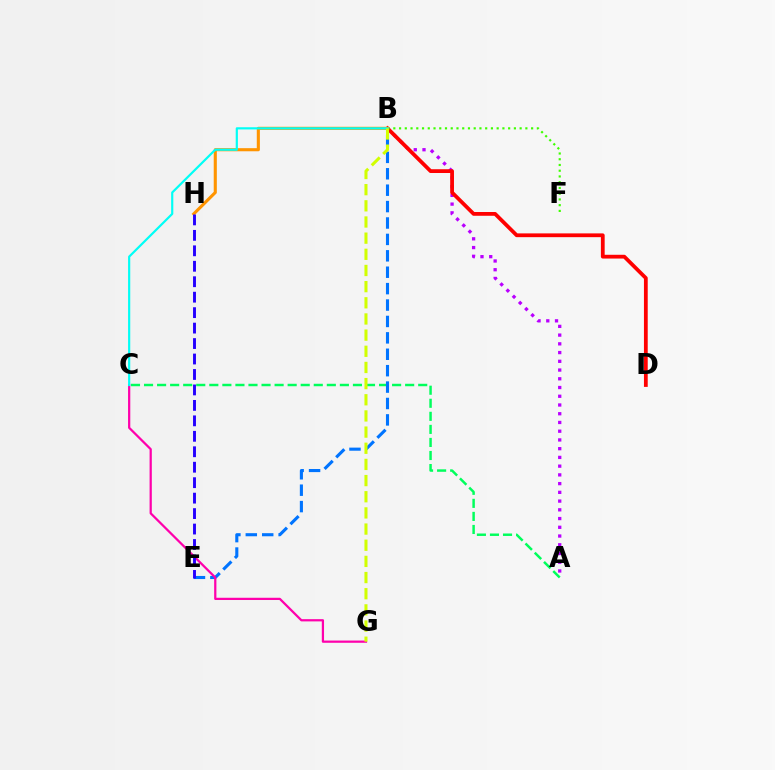{('A', 'B'): [{'color': '#b900ff', 'line_style': 'dotted', 'thickness': 2.37}], ('B', 'D'): [{'color': '#ff0000', 'line_style': 'solid', 'thickness': 2.72}], ('A', 'C'): [{'color': '#00ff5c', 'line_style': 'dashed', 'thickness': 1.77}], ('B', 'F'): [{'color': '#3dff00', 'line_style': 'dotted', 'thickness': 1.56}], ('B', 'H'): [{'color': '#ff9400', 'line_style': 'solid', 'thickness': 2.23}], ('B', 'E'): [{'color': '#0074ff', 'line_style': 'dashed', 'thickness': 2.23}], ('C', 'G'): [{'color': '#ff00ac', 'line_style': 'solid', 'thickness': 1.61}], ('B', 'C'): [{'color': '#00fff6', 'line_style': 'solid', 'thickness': 1.57}], ('B', 'G'): [{'color': '#d1ff00', 'line_style': 'dashed', 'thickness': 2.2}], ('E', 'H'): [{'color': '#2500ff', 'line_style': 'dashed', 'thickness': 2.1}]}